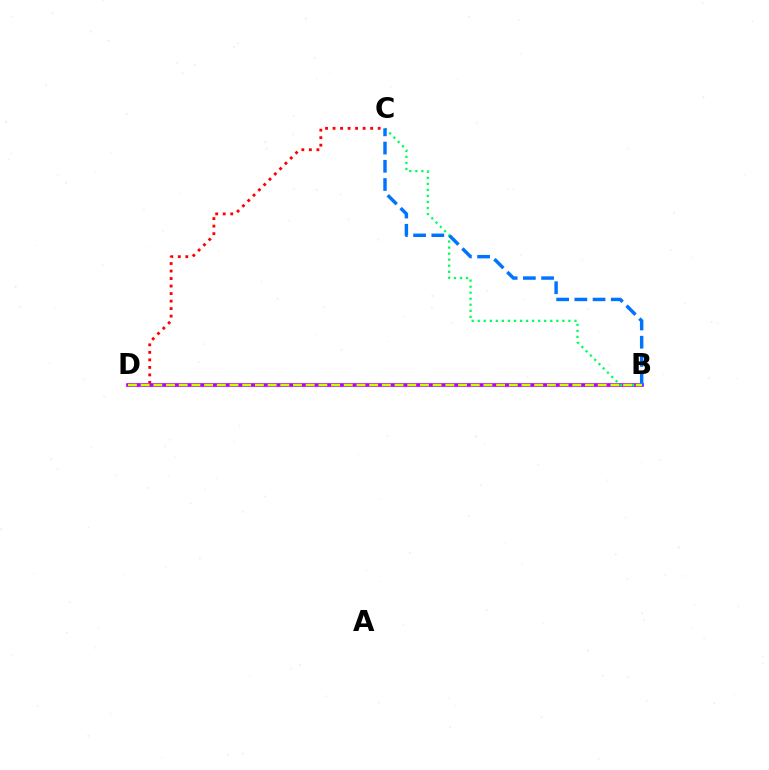{('C', 'D'): [{'color': '#ff0000', 'line_style': 'dotted', 'thickness': 2.04}], ('B', 'D'): [{'color': '#b900ff', 'line_style': 'solid', 'thickness': 2.67}, {'color': '#d1ff00', 'line_style': 'dashed', 'thickness': 1.72}], ('B', 'C'): [{'color': '#00ff5c', 'line_style': 'dotted', 'thickness': 1.64}, {'color': '#0074ff', 'line_style': 'dashed', 'thickness': 2.47}]}